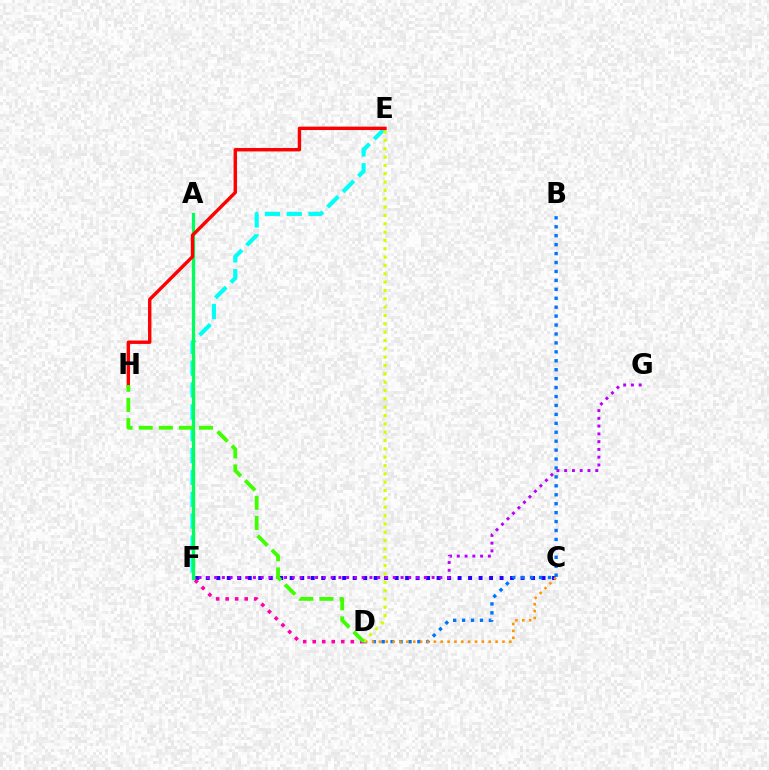{('C', 'F'): [{'color': '#2500ff', 'line_style': 'dotted', 'thickness': 2.85}], ('B', 'D'): [{'color': '#0074ff', 'line_style': 'dotted', 'thickness': 2.43}], ('E', 'F'): [{'color': '#00fff6', 'line_style': 'dashed', 'thickness': 2.97}], ('C', 'D'): [{'color': '#ff9400', 'line_style': 'dotted', 'thickness': 1.87}], ('F', 'G'): [{'color': '#b900ff', 'line_style': 'dotted', 'thickness': 2.11}], ('D', 'F'): [{'color': '#ff00ac', 'line_style': 'dotted', 'thickness': 2.59}], ('D', 'E'): [{'color': '#d1ff00', 'line_style': 'dotted', 'thickness': 2.27}], ('A', 'F'): [{'color': '#00ff5c', 'line_style': 'solid', 'thickness': 2.36}], ('E', 'H'): [{'color': '#ff0000', 'line_style': 'solid', 'thickness': 2.45}], ('D', 'H'): [{'color': '#3dff00', 'line_style': 'dashed', 'thickness': 2.73}]}